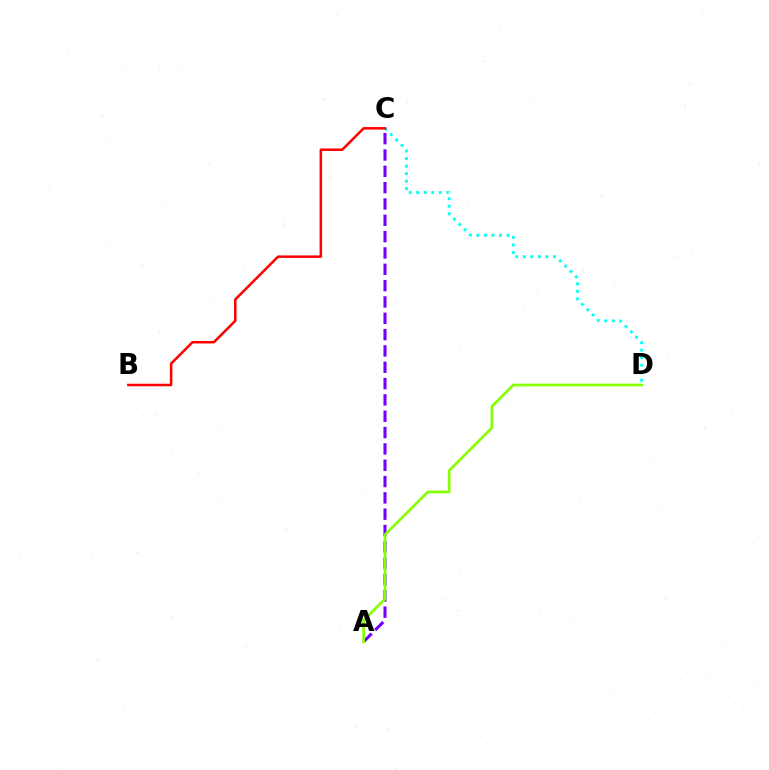{('A', 'C'): [{'color': '#7200ff', 'line_style': 'dashed', 'thickness': 2.22}], ('C', 'D'): [{'color': '#00fff6', 'line_style': 'dotted', 'thickness': 2.05}], ('B', 'C'): [{'color': '#ff0000', 'line_style': 'solid', 'thickness': 1.81}], ('A', 'D'): [{'color': '#84ff00', 'line_style': 'solid', 'thickness': 1.94}]}